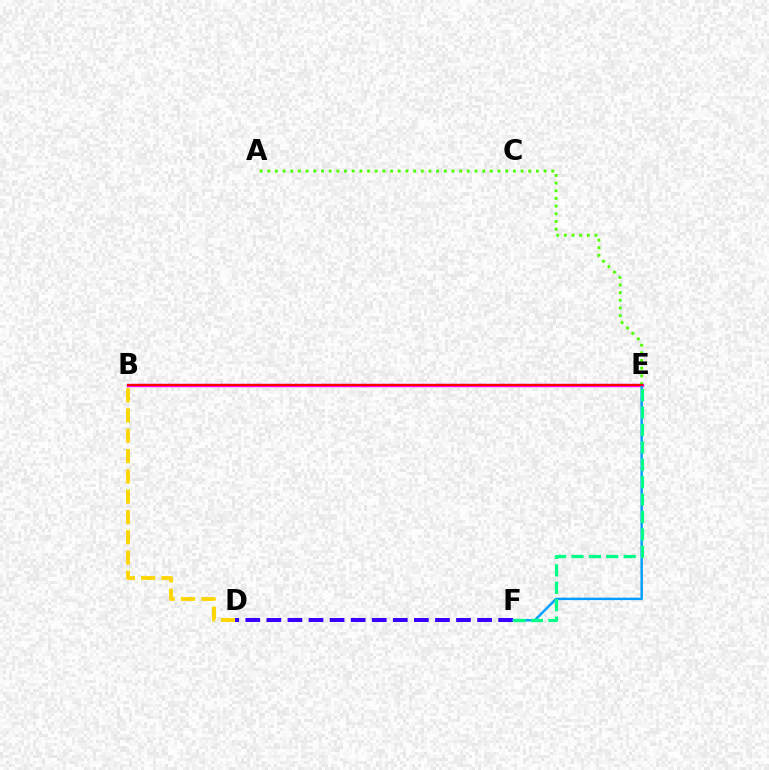{('B', 'D'): [{'color': '#ffd500', 'line_style': 'dashed', 'thickness': 2.76}], ('B', 'E'): [{'color': '#ff00ed', 'line_style': 'solid', 'thickness': 2.46}, {'color': '#ff0000', 'line_style': 'solid', 'thickness': 1.53}], ('D', 'F'): [{'color': '#3700ff', 'line_style': 'dashed', 'thickness': 2.86}], ('E', 'F'): [{'color': '#009eff', 'line_style': 'solid', 'thickness': 1.76}, {'color': '#00ff86', 'line_style': 'dashed', 'thickness': 2.37}], ('A', 'E'): [{'color': '#4fff00', 'line_style': 'dotted', 'thickness': 2.09}]}